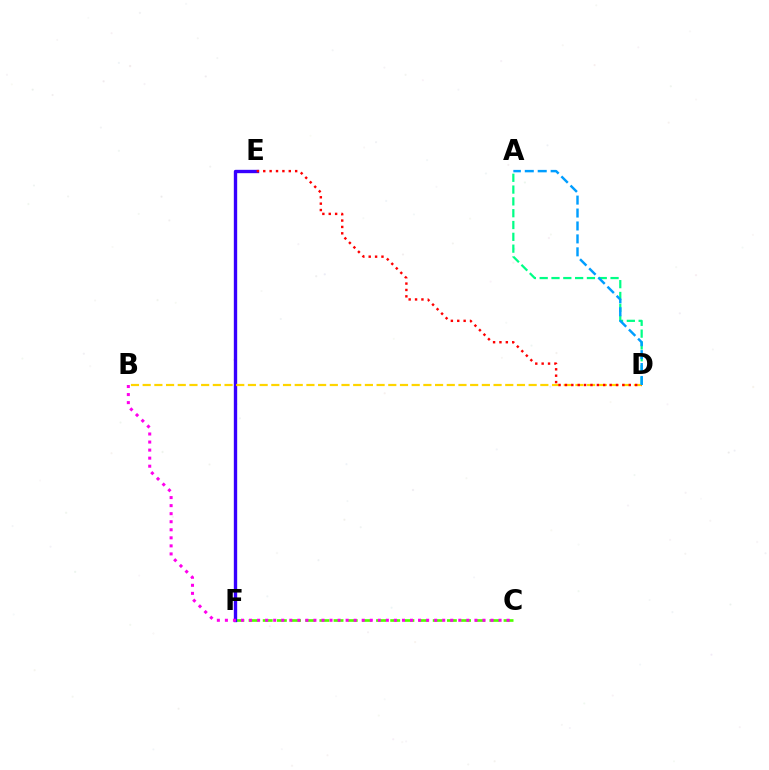{('C', 'F'): [{'color': '#4fff00', 'line_style': 'dashed', 'thickness': 1.92}], ('E', 'F'): [{'color': '#3700ff', 'line_style': 'solid', 'thickness': 2.42}], ('A', 'D'): [{'color': '#00ff86', 'line_style': 'dashed', 'thickness': 1.6}, {'color': '#009eff', 'line_style': 'dashed', 'thickness': 1.76}], ('B', 'D'): [{'color': '#ffd500', 'line_style': 'dashed', 'thickness': 1.59}], ('D', 'E'): [{'color': '#ff0000', 'line_style': 'dotted', 'thickness': 1.73}], ('B', 'C'): [{'color': '#ff00ed', 'line_style': 'dotted', 'thickness': 2.19}]}